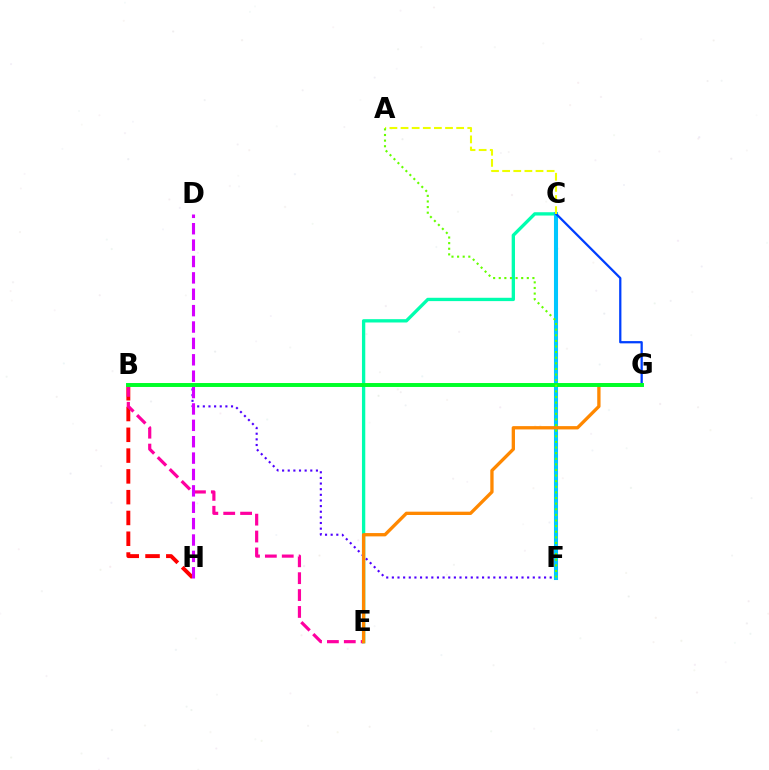{('C', 'E'): [{'color': '#00ffaf', 'line_style': 'solid', 'thickness': 2.39}], ('B', 'H'): [{'color': '#ff0000', 'line_style': 'dashed', 'thickness': 2.82}], ('B', 'F'): [{'color': '#4f00ff', 'line_style': 'dotted', 'thickness': 1.53}], ('B', 'E'): [{'color': '#ff00a0', 'line_style': 'dashed', 'thickness': 2.29}], ('C', 'F'): [{'color': '#00c7ff', 'line_style': 'solid', 'thickness': 2.93}], ('D', 'H'): [{'color': '#d600ff', 'line_style': 'dashed', 'thickness': 2.23}], ('E', 'G'): [{'color': '#ff8800', 'line_style': 'solid', 'thickness': 2.38}], ('C', 'G'): [{'color': '#003fff', 'line_style': 'solid', 'thickness': 1.63}], ('A', 'C'): [{'color': '#eeff00', 'line_style': 'dashed', 'thickness': 1.51}], ('B', 'G'): [{'color': '#00ff27', 'line_style': 'solid', 'thickness': 2.83}], ('A', 'F'): [{'color': '#66ff00', 'line_style': 'dotted', 'thickness': 1.52}]}